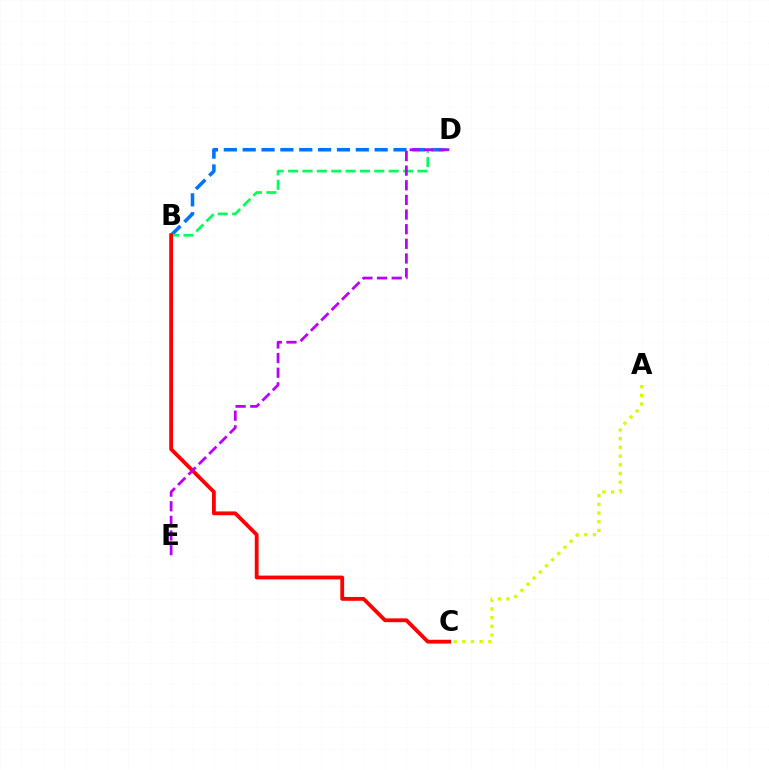{('A', 'C'): [{'color': '#d1ff00', 'line_style': 'dotted', 'thickness': 2.36}], ('B', 'D'): [{'color': '#0074ff', 'line_style': 'dashed', 'thickness': 2.56}, {'color': '#00ff5c', 'line_style': 'dashed', 'thickness': 1.95}], ('B', 'C'): [{'color': '#ff0000', 'line_style': 'solid', 'thickness': 2.75}], ('D', 'E'): [{'color': '#b900ff', 'line_style': 'dashed', 'thickness': 1.99}]}